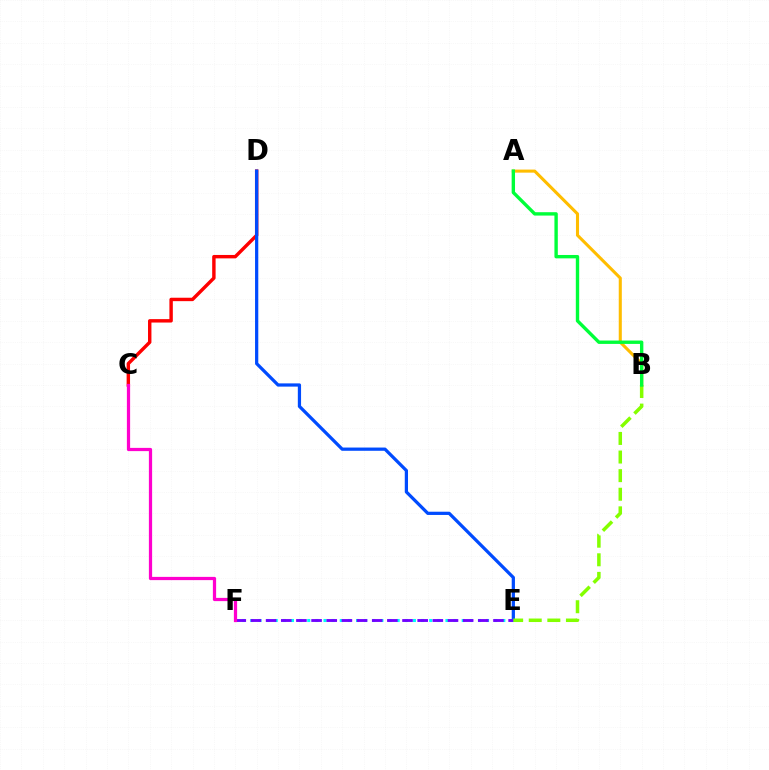{('A', 'B'): [{'color': '#ffbd00', 'line_style': 'solid', 'thickness': 2.21}, {'color': '#00ff39', 'line_style': 'solid', 'thickness': 2.43}], ('C', 'D'): [{'color': '#ff0000', 'line_style': 'solid', 'thickness': 2.46}], ('D', 'E'): [{'color': '#004bff', 'line_style': 'solid', 'thickness': 2.33}], ('E', 'F'): [{'color': '#00fff6', 'line_style': 'dotted', 'thickness': 2.21}, {'color': '#7200ff', 'line_style': 'dashed', 'thickness': 2.06}], ('B', 'E'): [{'color': '#84ff00', 'line_style': 'dashed', 'thickness': 2.53}], ('C', 'F'): [{'color': '#ff00cf', 'line_style': 'solid', 'thickness': 2.33}]}